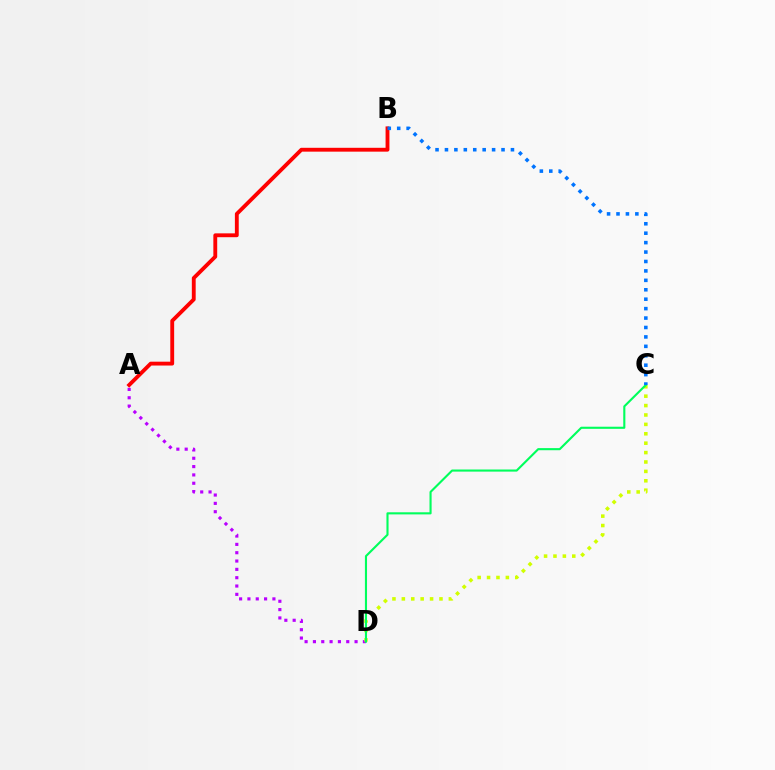{('A', 'D'): [{'color': '#b900ff', 'line_style': 'dotted', 'thickness': 2.26}], ('C', 'D'): [{'color': '#d1ff00', 'line_style': 'dotted', 'thickness': 2.55}, {'color': '#00ff5c', 'line_style': 'solid', 'thickness': 1.52}], ('A', 'B'): [{'color': '#ff0000', 'line_style': 'solid', 'thickness': 2.77}], ('B', 'C'): [{'color': '#0074ff', 'line_style': 'dotted', 'thickness': 2.56}]}